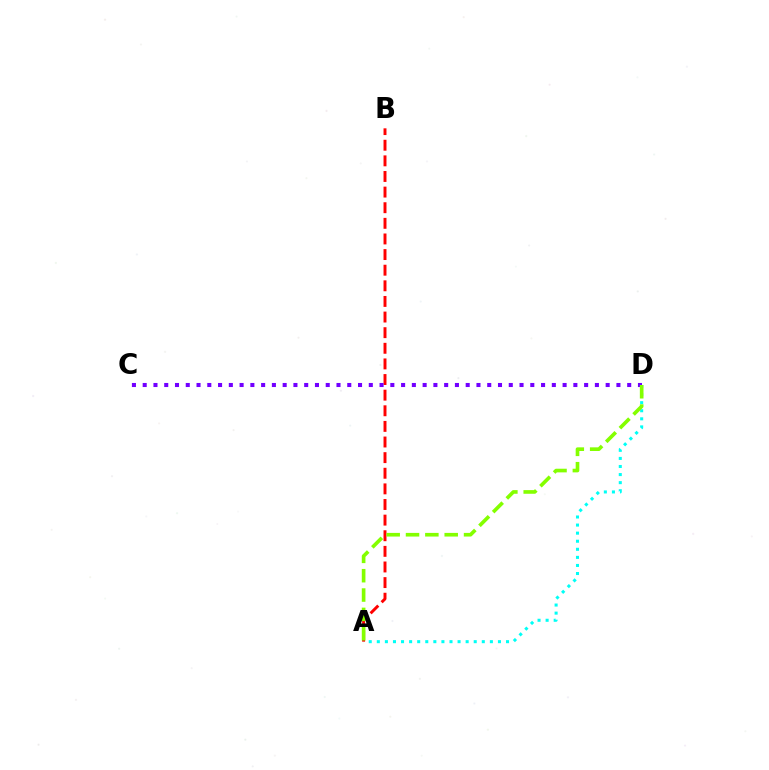{('A', 'B'): [{'color': '#ff0000', 'line_style': 'dashed', 'thickness': 2.12}], ('A', 'D'): [{'color': '#00fff6', 'line_style': 'dotted', 'thickness': 2.19}, {'color': '#84ff00', 'line_style': 'dashed', 'thickness': 2.63}], ('C', 'D'): [{'color': '#7200ff', 'line_style': 'dotted', 'thickness': 2.93}]}